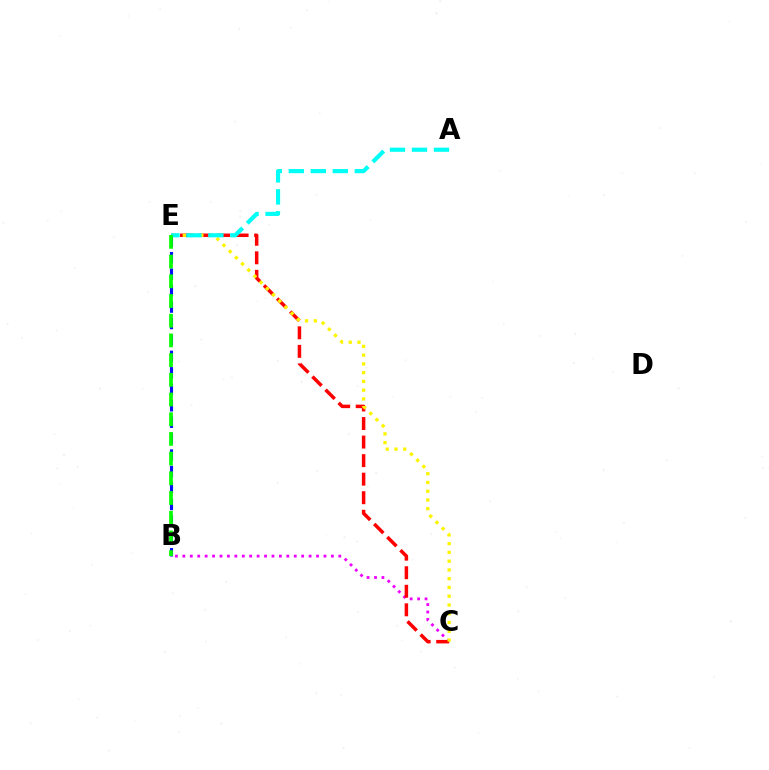{('B', 'C'): [{'color': '#ee00ff', 'line_style': 'dotted', 'thickness': 2.02}], ('C', 'E'): [{'color': '#ff0000', 'line_style': 'dashed', 'thickness': 2.52}, {'color': '#fcf500', 'line_style': 'dotted', 'thickness': 2.38}], ('B', 'E'): [{'color': '#0010ff', 'line_style': 'dashed', 'thickness': 2.23}, {'color': '#08ff00', 'line_style': 'dashed', 'thickness': 2.68}], ('A', 'E'): [{'color': '#00fff6', 'line_style': 'dashed', 'thickness': 2.99}]}